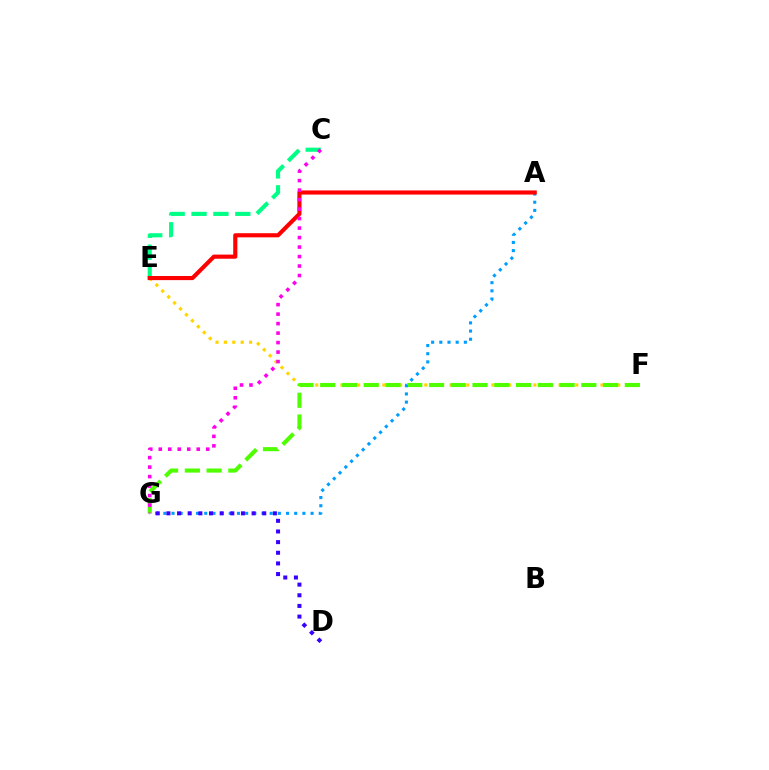{('E', 'F'): [{'color': '#ffd500', 'line_style': 'dotted', 'thickness': 2.28}], ('F', 'G'): [{'color': '#4fff00', 'line_style': 'dashed', 'thickness': 2.96}], ('A', 'G'): [{'color': '#009eff', 'line_style': 'dotted', 'thickness': 2.22}], ('C', 'E'): [{'color': '#00ff86', 'line_style': 'dashed', 'thickness': 2.97}], ('D', 'G'): [{'color': '#3700ff', 'line_style': 'dotted', 'thickness': 2.89}], ('A', 'E'): [{'color': '#ff0000', 'line_style': 'solid', 'thickness': 2.97}], ('C', 'G'): [{'color': '#ff00ed', 'line_style': 'dotted', 'thickness': 2.58}]}